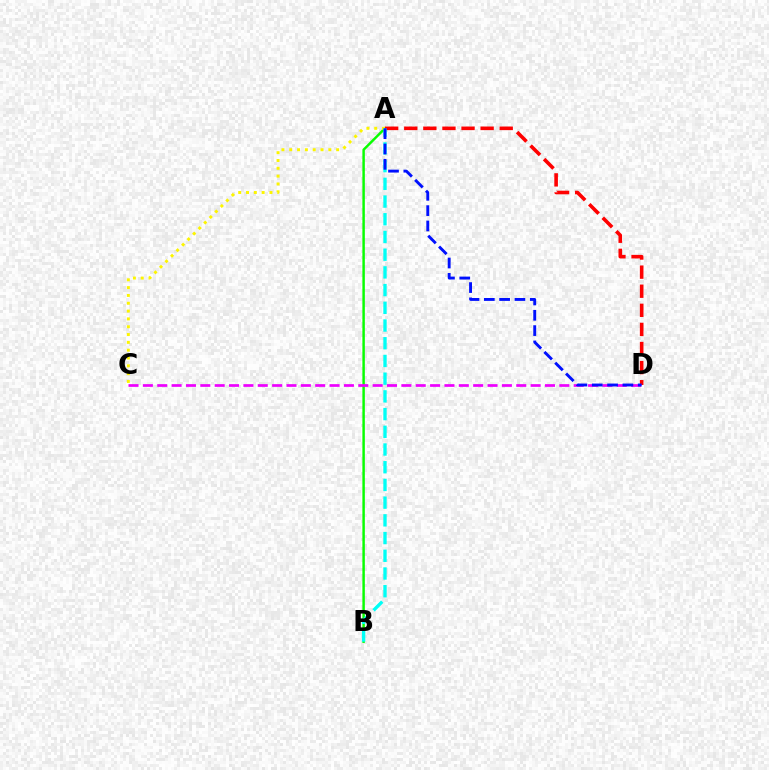{('A', 'B'): [{'color': '#08ff00', 'line_style': 'solid', 'thickness': 1.77}, {'color': '#00fff6', 'line_style': 'dashed', 'thickness': 2.41}], ('A', 'D'): [{'color': '#ff0000', 'line_style': 'dashed', 'thickness': 2.59}, {'color': '#0010ff', 'line_style': 'dashed', 'thickness': 2.08}], ('A', 'C'): [{'color': '#fcf500', 'line_style': 'dotted', 'thickness': 2.12}], ('C', 'D'): [{'color': '#ee00ff', 'line_style': 'dashed', 'thickness': 1.95}]}